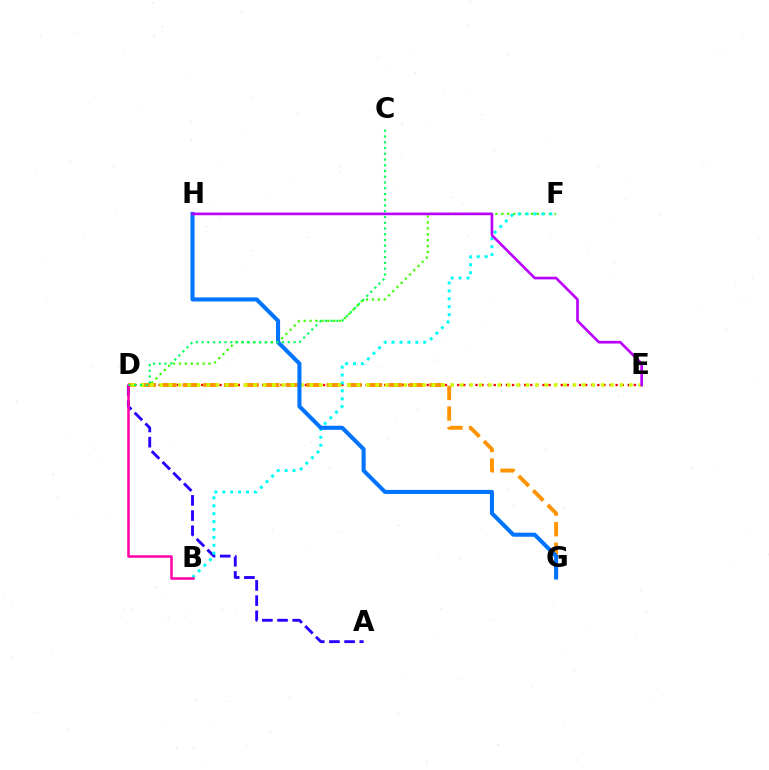{('A', 'D'): [{'color': '#2500ff', 'line_style': 'dashed', 'thickness': 2.06}], ('D', 'F'): [{'color': '#3dff00', 'line_style': 'dotted', 'thickness': 1.61}], ('D', 'E'): [{'color': '#ff0000', 'line_style': 'dotted', 'thickness': 1.66}, {'color': '#d1ff00', 'line_style': 'dotted', 'thickness': 2.55}], ('D', 'G'): [{'color': '#ff9400', 'line_style': 'dashed', 'thickness': 2.79}], ('B', 'F'): [{'color': '#00fff6', 'line_style': 'dotted', 'thickness': 2.15}], ('B', 'D'): [{'color': '#ff00ac', 'line_style': 'solid', 'thickness': 1.83}], ('G', 'H'): [{'color': '#0074ff', 'line_style': 'solid', 'thickness': 2.92}], ('E', 'H'): [{'color': '#b900ff', 'line_style': 'solid', 'thickness': 1.92}], ('C', 'D'): [{'color': '#00ff5c', 'line_style': 'dotted', 'thickness': 1.56}]}